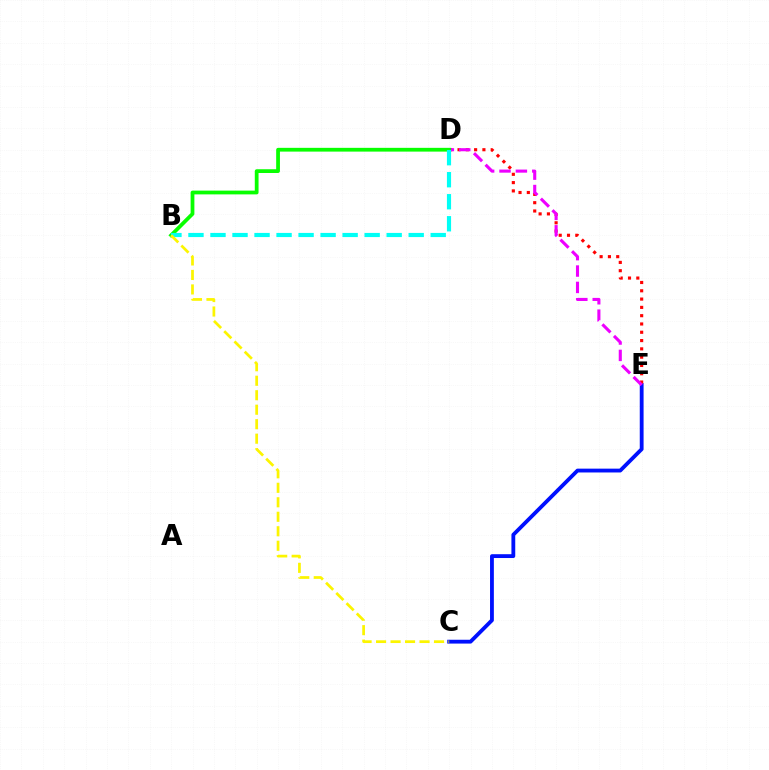{('C', 'E'): [{'color': '#0010ff', 'line_style': 'solid', 'thickness': 2.75}], ('D', 'E'): [{'color': '#ff0000', 'line_style': 'dotted', 'thickness': 2.25}, {'color': '#ee00ff', 'line_style': 'dashed', 'thickness': 2.22}], ('B', 'D'): [{'color': '#08ff00', 'line_style': 'solid', 'thickness': 2.71}, {'color': '#00fff6', 'line_style': 'dashed', 'thickness': 2.99}], ('B', 'C'): [{'color': '#fcf500', 'line_style': 'dashed', 'thickness': 1.97}]}